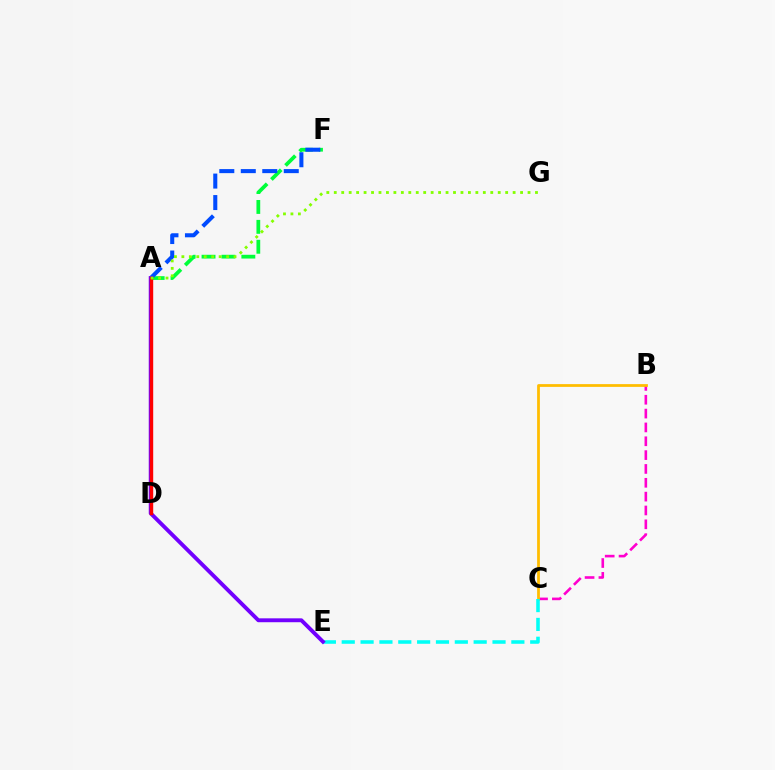{('B', 'C'): [{'color': '#ff00cf', 'line_style': 'dashed', 'thickness': 1.88}, {'color': '#ffbd00', 'line_style': 'solid', 'thickness': 1.98}], ('A', 'F'): [{'color': '#00ff39', 'line_style': 'dashed', 'thickness': 2.7}, {'color': '#004bff', 'line_style': 'dashed', 'thickness': 2.92}], ('C', 'E'): [{'color': '#00fff6', 'line_style': 'dashed', 'thickness': 2.56}], ('A', 'E'): [{'color': '#7200ff', 'line_style': 'solid', 'thickness': 2.8}], ('A', 'D'): [{'color': '#ff0000', 'line_style': 'solid', 'thickness': 2.45}], ('A', 'G'): [{'color': '#84ff00', 'line_style': 'dotted', 'thickness': 2.02}]}